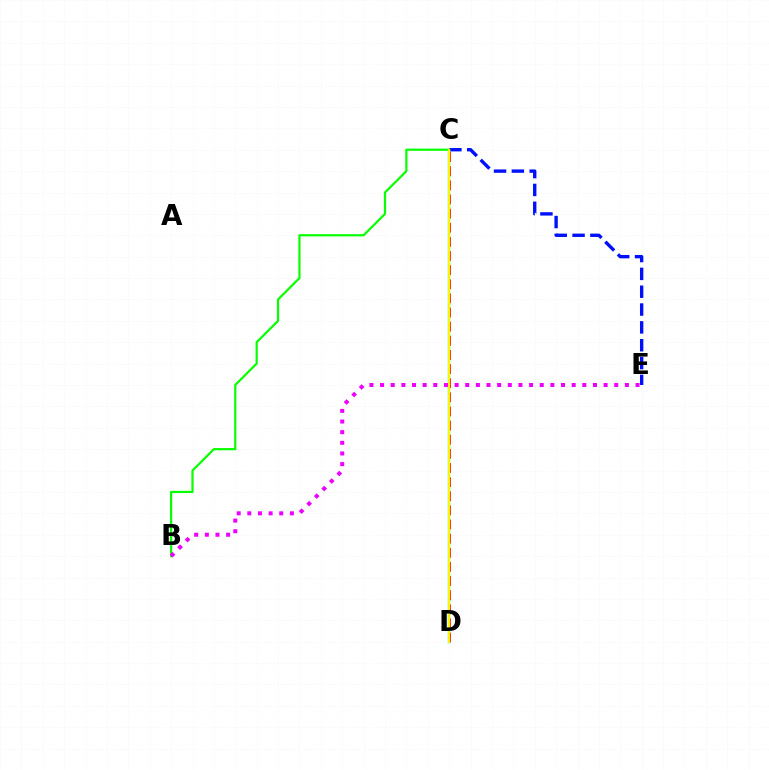{('C', 'D'): [{'color': '#00fff6', 'line_style': 'solid', 'thickness': 1.7}, {'color': '#ff0000', 'line_style': 'dashed', 'thickness': 1.92}, {'color': '#fcf500', 'line_style': 'solid', 'thickness': 1.58}], ('C', 'E'): [{'color': '#0010ff', 'line_style': 'dashed', 'thickness': 2.42}], ('B', 'C'): [{'color': '#08ff00', 'line_style': 'solid', 'thickness': 1.59}], ('B', 'E'): [{'color': '#ee00ff', 'line_style': 'dotted', 'thickness': 2.89}]}